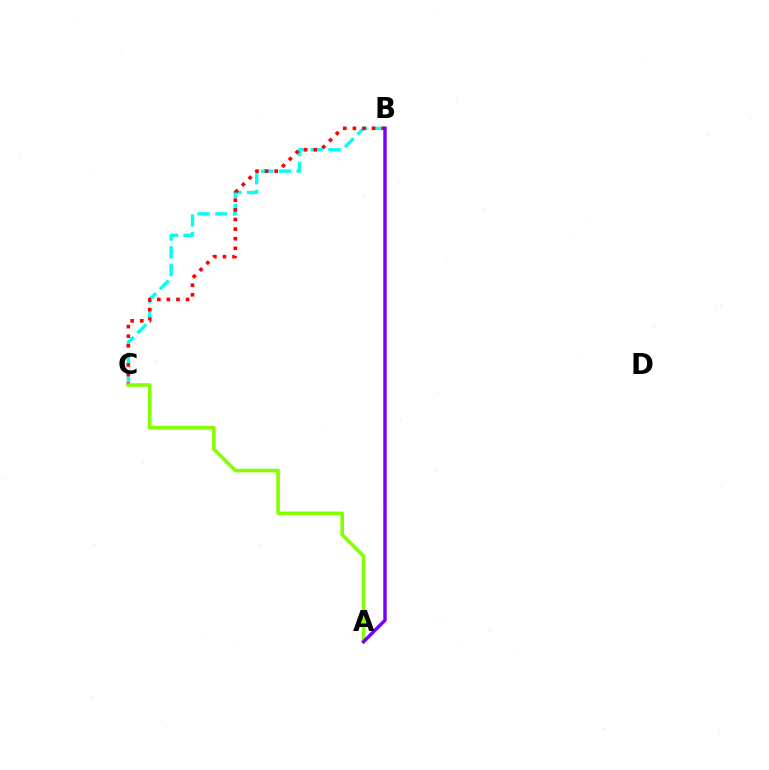{('B', 'C'): [{'color': '#00fff6', 'line_style': 'dashed', 'thickness': 2.41}, {'color': '#ff0000', 'line_style': 'dotted', 'thickness': 2.61}], ('A', 'C'): [{'color': '#84ff00', 'line_style': 'solid', 'thickness': 2.6}], ('A', 'B'): [{'color': '#7200ff', 'line_style': 'solid', 'thickness': 2.46}]}